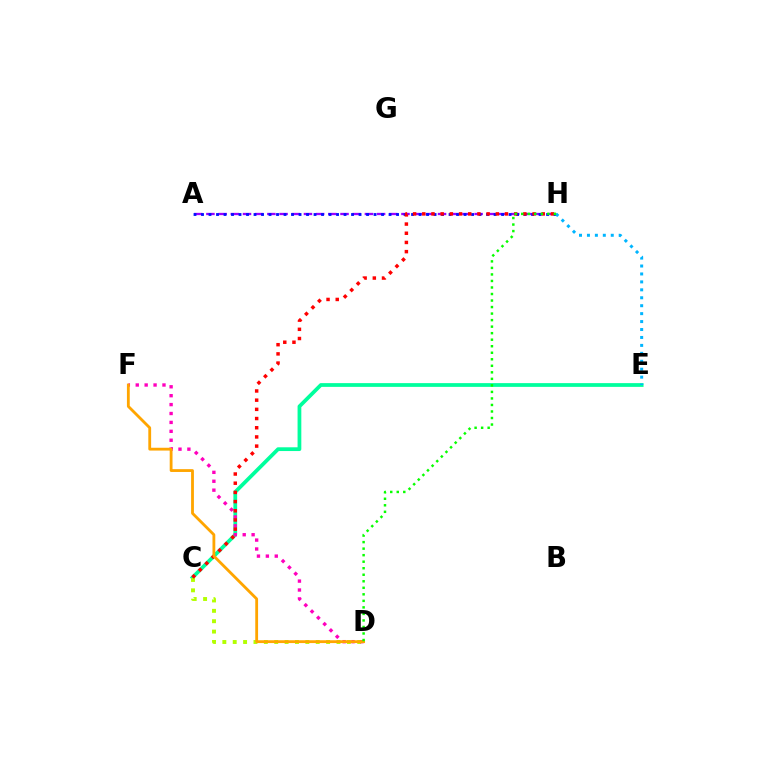{('A', 'H'): [{'color': '#9b00ff', 'line_style': 'dashed', 'thickness': 1.66}, {'color': '#0010ff', 'line_style': 'dotted', 'thickness': 2.04}], ('C', 'E'): [{'color': '#00ff9d', 'line_style': 'solid', 'thickness': 2.7}], ('C', 'D'): [{'color': '#b3ff00', 'line_style': 'dotted', 'thickness': 2.82}], ('D', 'F'): [{'color': '#ff00bd', 'line_style': 'dotted', 'thickness': 2.42}, {'color': '#ffa500', 'line_style': 'solid', 'thickness': 2.03}], ('C', 'H'): [{'color': '#ff0000', 'line_style': 'dotted', 'thickness': 2.5}], ('E', 'H'): [{'color': '#00b5ff', 'line_style': 'dotted', 'thickness': 2.16}], ('D', 'H'): [{'color': '#08ff00', 'line_style': 'dotted', 'thickness': 1.77}]}